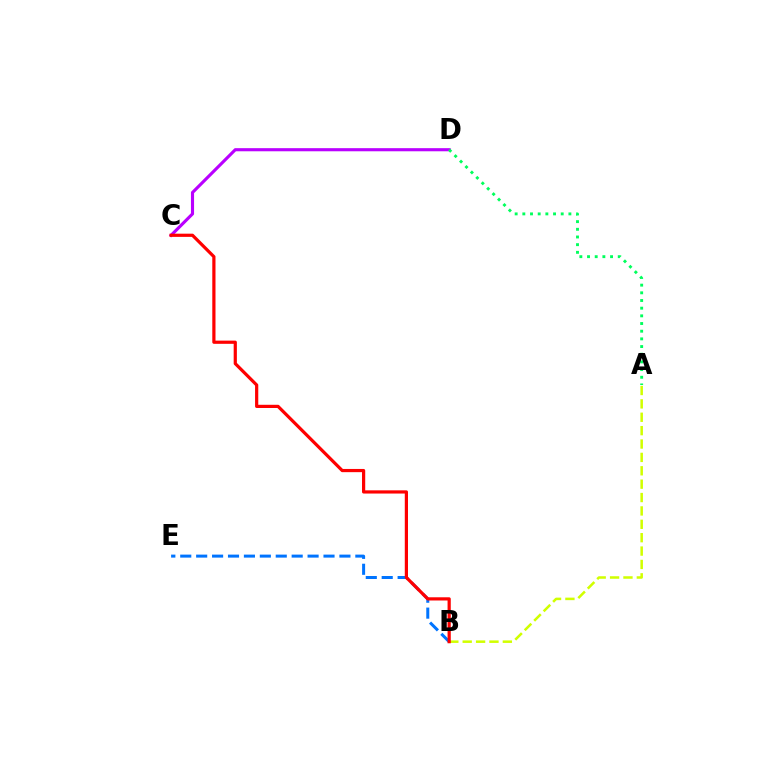{('A', 'B'): [{'color': '#d1ff00', 'line_style': 'dashed', 'thickness': 1.82}], ('C', 'D'): [{'color': '#b900ff', 'line_style': 'solid', 'thickness': 2.25}], ('B', 'E'): [{'color': '#0074ff', 'line_style': 'dashed', 'thickness': 2.16}], ('B', 'C'): [{'color': '#ff0000', 'line_style': 'solid', 'thickness': 2.31}], ('A', 'D'): [{'color': '#00ff5c', 'line_style': 'dotted', 'thickness': 2.09}]}